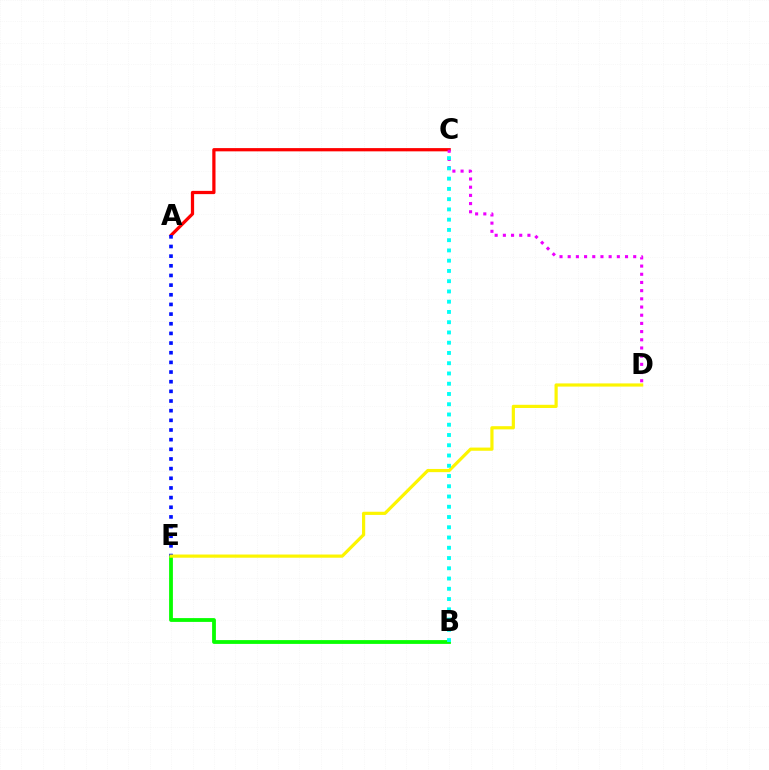{('A', 'C'): [{'color': '#ff0000', 'line_style': 'solid', 'thickness': 2.33}], ('C', 'D'): [{'color': '#ee00ff', 'line_style': 'dotted', 'thickness': 2.22}], ('B', 'E'): [{'color': '#08ff00', 'line_style': 'solid', 'thickness': 2.74}], ('A', 'E'): [{'color': '#0010ff', 'line_style': 'dotted', 'thickness': 2.62}], ('D', 'E'): [{'color': '#fcf500', 'line_style': 'solid', 'thickness': 2.29}], ('B', 'C'): [{'color': '#00fff6', 'line_style': 'dotted', 'thickness': 2.79}]}